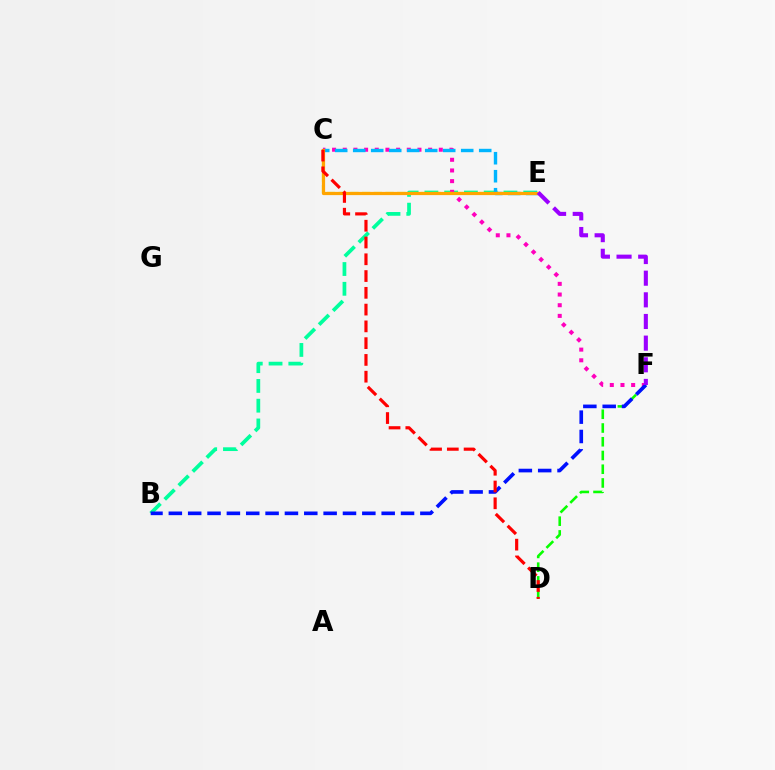{('B', 'E'): [{'color': '#00ff9d', 'line_style': 'dashed', 'thickness': 2.68}], ('C', 'F'): [{'color': '#ff00bd', 'line_style': 'dotted', 'thickness': 2.9}], ('D', 'F'): [{'color': '#08ff00', 'line_style': 'dashed', 'thickness': 1.87}], ('C', 'E'): [{'color': '#b3ff00', 'line_style': 'dashed', 'thickness': 1.59}, {'color': '#00b5ff', 'line_style': 'dashed', 'thickness': 2.45}, {'color': '#ffa500', 'line_style': 'solid', 'thickness': 2.32}], ('B', 'F'): [{'color': '#0010ff', 'line_style': 'dashed', 'thickness': 2.63}], ('C', 'D'): [{'color': '#ff0000', 'line_style': 'dashed', 'thickness': 2.28}], ('E', 'F'): [{'color': '#9b00ff', 'line_style': 'dashed', 'thickness': 2.94}]}